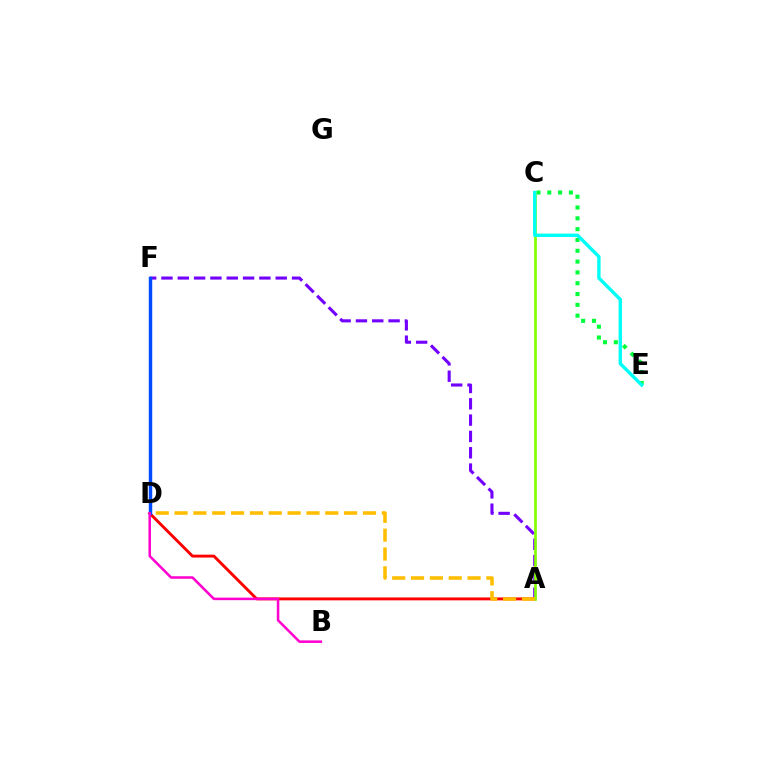{('A', 'F'): [{'color': '#7200ff', 'line_style': 'dashed', 'thickness': 2.22}], ('A', 'D'): [{'color': '#ff0000', 'line_style': 'solid', 'thickness': 2.09}, {'color': '#ffbd00', 'line_style': 'dashed', 'thickness': 2.56}], ('C', 'E'): [{'color': '#00ff39', 'line_style': 'dotted', 'thickness': 2.94}, {'color': '#00fff6', 'line_style': 'solid', 'thickness': 2.44}], ('A', 'C'): [{'color': '#84ff00', 'line_style': 'solid', 'thickness': 1.93}], ('D', 'F'): [{'color': '#004bff', 'line_style': 'solid', 'thickness': 2.48}], ('B', 'D'): [{'color': '#ff00cf', 'line_style': 'solid', 'thickness': 1.82}]}